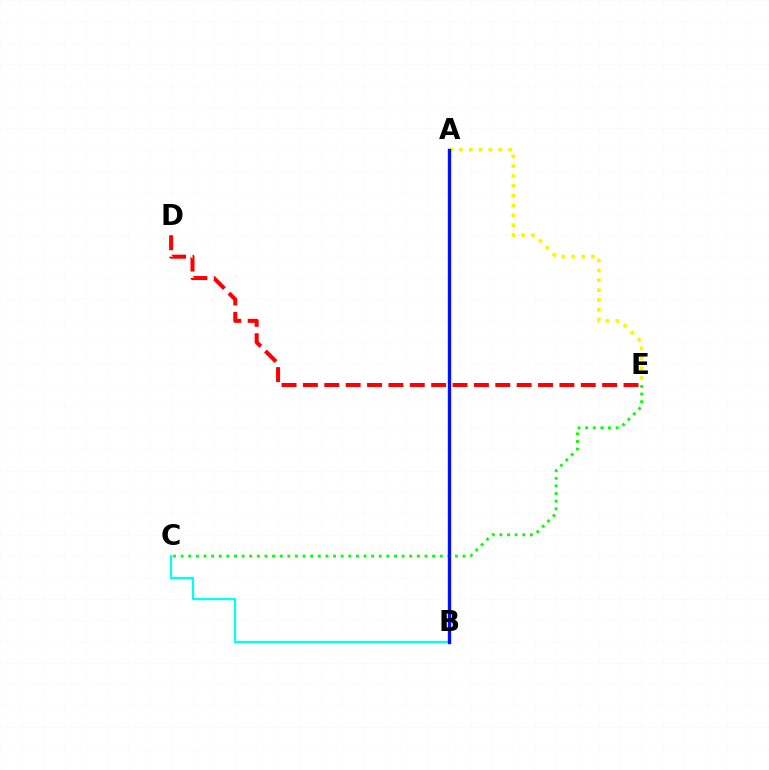{('D', 'E'): [{'color': '#ff0000', 'line_style': 'dashed', 'thickness': 2.9}], ('B', 'C'): [{'color': '#00fff6', 'line_style': 'solid', 'thickness': 1.64}], ('A', 'B'): [{'color': '#ee00ff', 'line_style': 'dotted', 'thickness': 1.89}, {'color': '#0010ff', 'line_style': 'solid', 'thickness': 2.41}], ('C', 'E'): [{'color': '#08ff00', 'line_style': 'dotted', 'thickness': 2.07}], ('A', 'E'): [{'color': '#fcf500', 'line_style': 'dotted', 'thickness': 2.68}]}